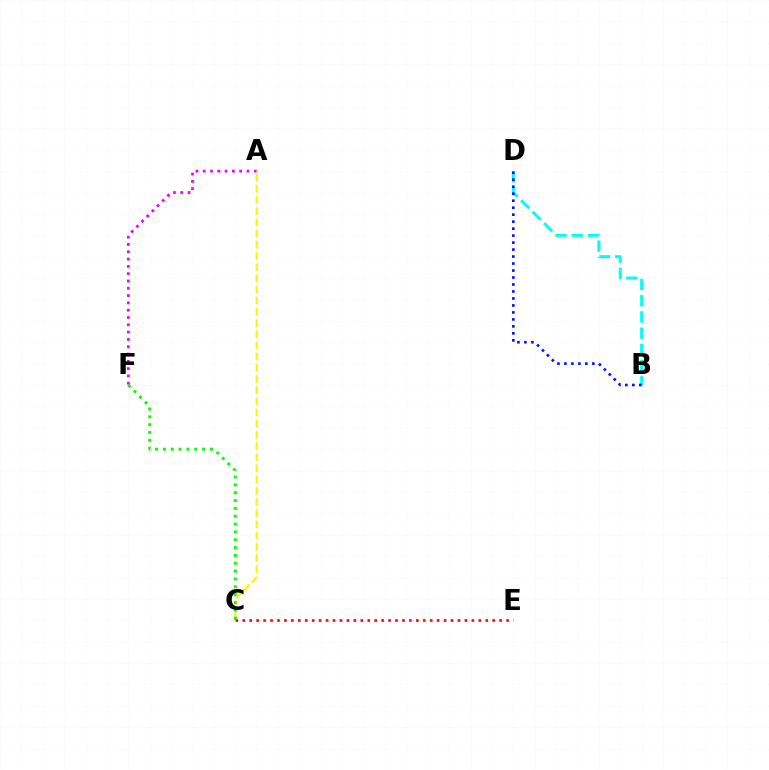{('A', 'C'): [{'color': '#fcf500', 'line_style': 'dashed', 'thickness': 1.52}], ('B', 'D'): [{'color': '#00fff6', 'line_style': 'dashed', 'thickness': 2.2}, {'color': '#0010ff', 'line_style': 'dotted', 'thickness': 1.9}], ('C', 'E'): [{'color': '#ff0000', 'line_style': 'dotted', 'thickness': 1.89}], ('C', 'F'): [{'color': '#08ff00', 'line_style': 'dotted', 'thickness': 2.13}], ('A', 'F'): [{'color': '#ee00ff', 'line_style': 'dotted', 'thickness': 1.98}]}